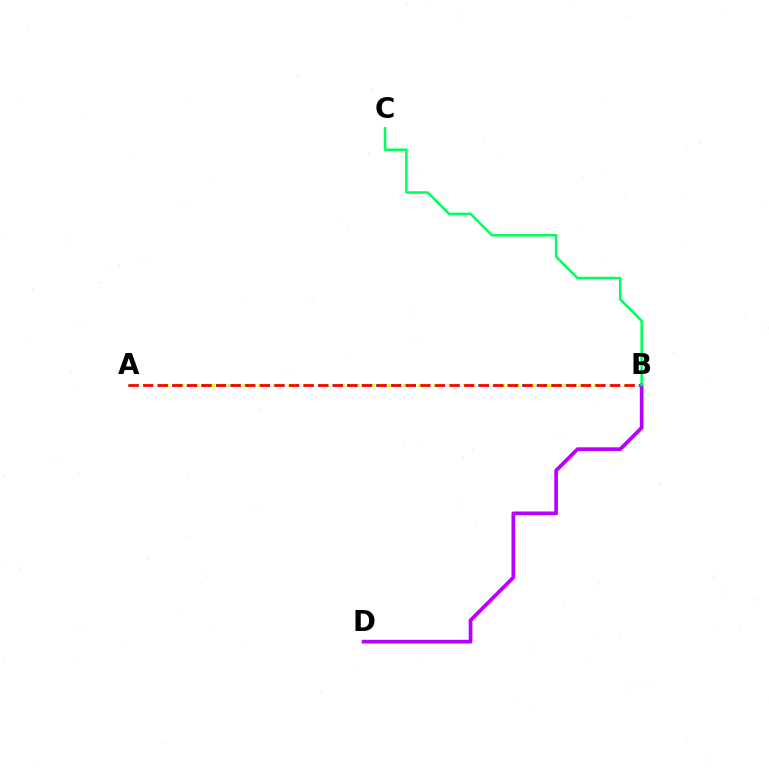{('A', 'B'): [{'color': '#0074ff', 'line_style': 'dotted', 'thickness': 1.98}, {'color': '#d1ff00', 'line_style': 'dotted', 'thickness': 2.07}, {'color': '#ff0000', 'line_style': 'dashed', 'thickness': 1.98}], ('B', 'D'): [{'color': '#b900ff', 'line_style': 'solid', 'thickness': 2.68}], ('B', 'C'): [{'color': '#00ff5c', 'line_style': 'solid', 'thickness': 1.81}]}